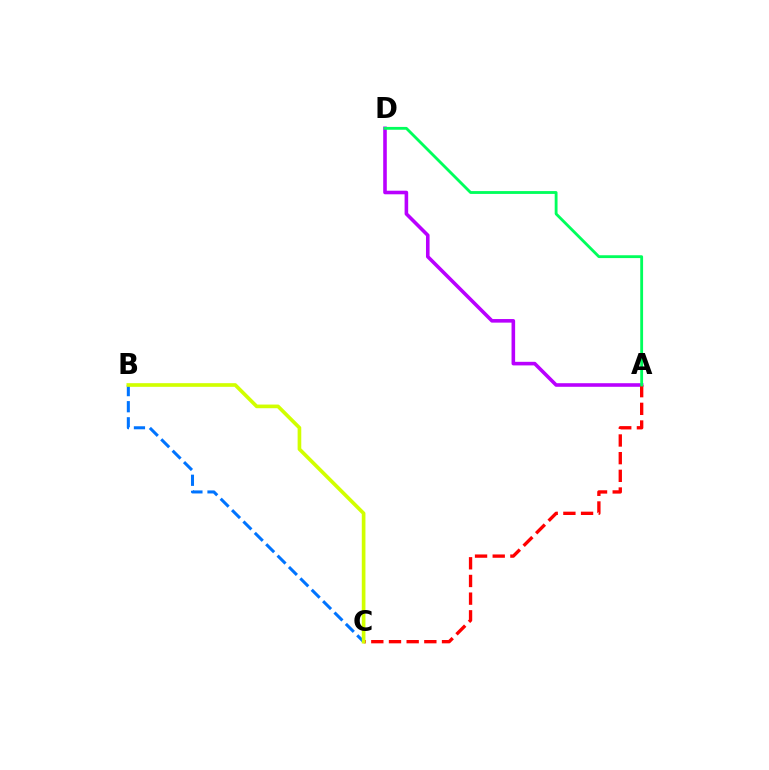{('A', 'D'): [{'color': '#b900ff', 'line_style': 'solid', 'thickness': 2.58}, {'color': '#00ff5c', 'line_style': 'solid', 'thickness': 2.04}], ('A', 'C'): [{'color': '#ff0000', 'line_style': 'dashed', 'thickness': 2.4}], ('B', 'C'): [{'color': '#0074ff', 'line_style': 'dashed', 'thickness': 2.19}, {'color': '#d1ff00', 'line_style': 'solid', 'thickness': 2.63}]}